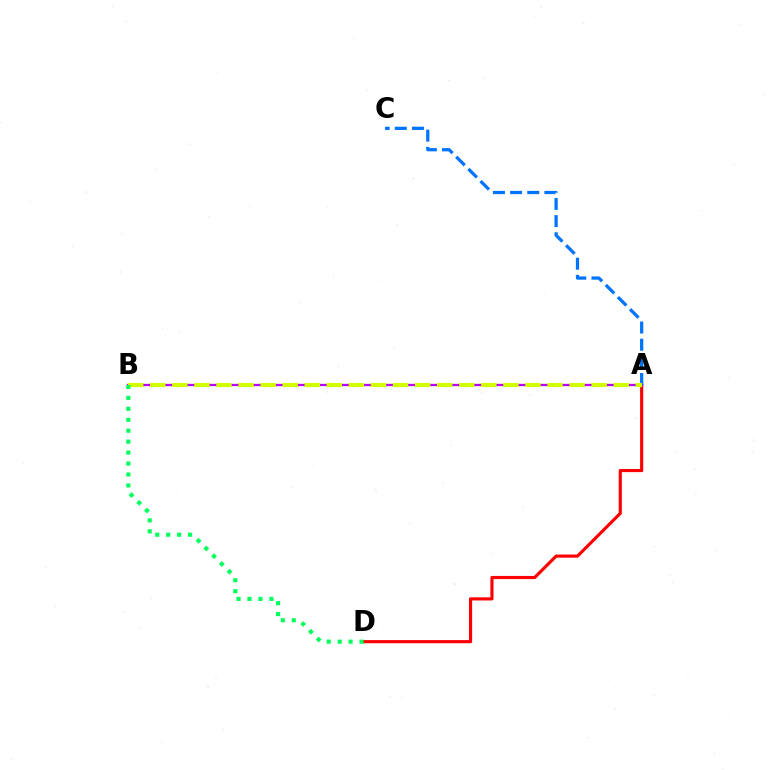{('A', 'D'): [{'color': '#ff0000', 'line_style': 'solid', 'thickness': 2.26}], ('A', 'B'): [{'color': '#b900ff', 'line_style': 'solid', 'thickness': 1.63}, {'color': '#d1ff00', 'line_style': 'dashed', 'thickness': 3.0}], ('A', 'C'): [{'color': '#0074ff', 'line_style': 'dashed', 'thickness': 2.33}], ('B', 'D'): [{'color': '#00ff5c', 'line_style': 'dotted', 'thickness': 2.97}]}